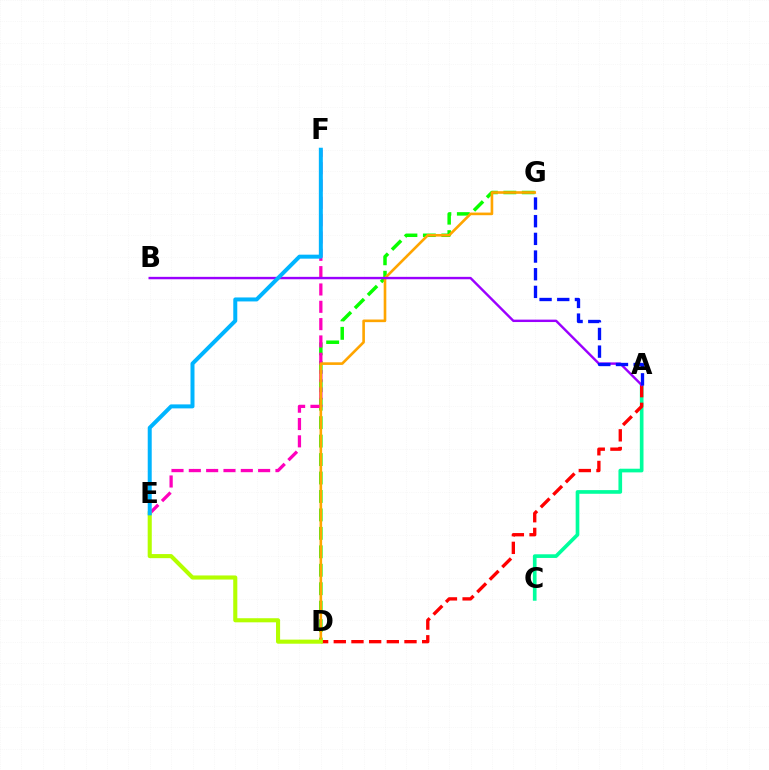{('D', 'G'): [{'color': '#08ff00', 'line_style': 'dashed', 'thickness': 2.51}, {'color': '#ffa500', 'line_style': 'solid', 'thickness': 1.89}], ('A', 'C'): [{'color': '#00ff9d', 'line_style': 'solid', 'thickness': 2.64}], ('E', 'F'): [{'color': '#ff00bd', 'line_style': 'dashed', 'thickness': 2.35}, {'color': '#00b5ff', 'line_style': 'solid', 'thickness': 2.87}], ('A', 'D'): [{'color': '#ff0000', 'line_style': 'dashed', 'thickness': 2.4}], ('D', 'E'): [{'color': '#b3ff00', 'line_style': 'solid', 'thickness': 2.95}], ('A', 'B'): [{'color': '#9b00ff', 'line_style': 'solid', 'thickness': 1.74}], ('A', 'G'): [{'color': '#0010ff', 'line_style': 'dashed', 'thickness': 2.4}]}